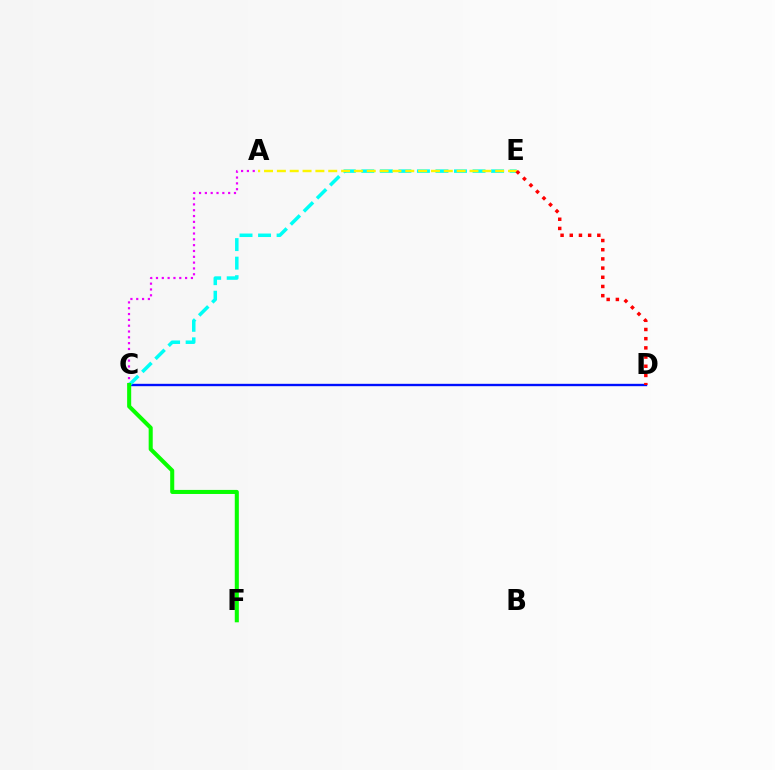{('C', 'D'): [{'color': '#0010ff', 'line_style': 'solid', 'thickness': 1.71}], ('A', 'C'): [{'color': '#ee00ff', 'line_style': 'dotted', 'thickness': 1.58}], ('C', 'E'): [{'color': '#00fff6', 'line_style': 'dashed', 'thickness': 2.52}], ('C', 'F'): [{'color': '#08ff00', 'line_style': 'solid', 'thickness': 2.92}], ('A', 'E'): [{'color': '#fcf500', 'line_style': 'dashed', 'thickness': 1.74}], ('D', 'E'): [{'color': '#ff0000', 'line_style': 'dotted', 'thickness': 2.5}]}